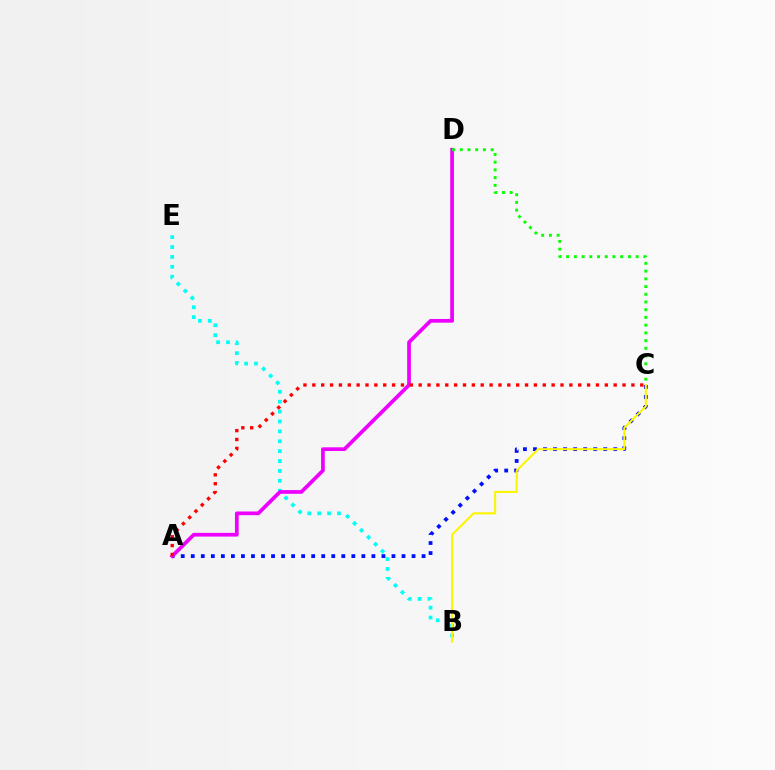{('B', 'E'): [{'color': '#00fff6', 'line_style': 'dotted', 'thickness': 2.69}], ('A', 'C'): [{'color': '#0010ff', 'line_style': 'dotted', 'thickness': 2.73}, {'color': '#ff0000', 'line_style': 'dotted', 'thickness': 2.41}], ('A', 'D'): [{'color': '#ee00ff', 'line_style': 'solid', 'thickness': 2.68}], ('B', 'C'): [{'color': '#fcf500', 'line_style': 'solid', 'thickness': 1.51}], ('C', 'D'): [{'color': '#08ff00', 'line_style': 'dotted', 'thickness': 2.1}]}